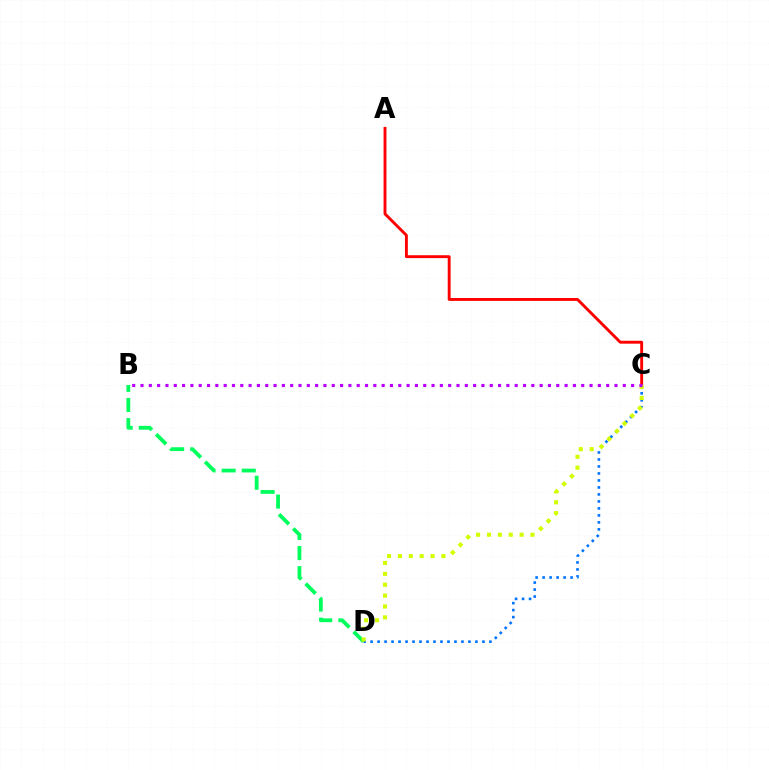{('C', 'D'): [{'color': '#0074ff', 'line_style': 'dotted', 'thickness': 1.9}, {'color': '#d1ff00', 'line_style': 'dotted', 'thickness': 2.96}], ('A', 'C'): [{'color': '#ff0000', 'line_style': 'solid', 'thickness': 2.08}], ('B', 'D'): [{'color': '#00ff5c', 'line_style': 'dashed', 'thickness': 2.73}], ('B', 'C'): [{'color': '#b900ff', 'line_style': 'dotted', 'thickness': 2.26}]}